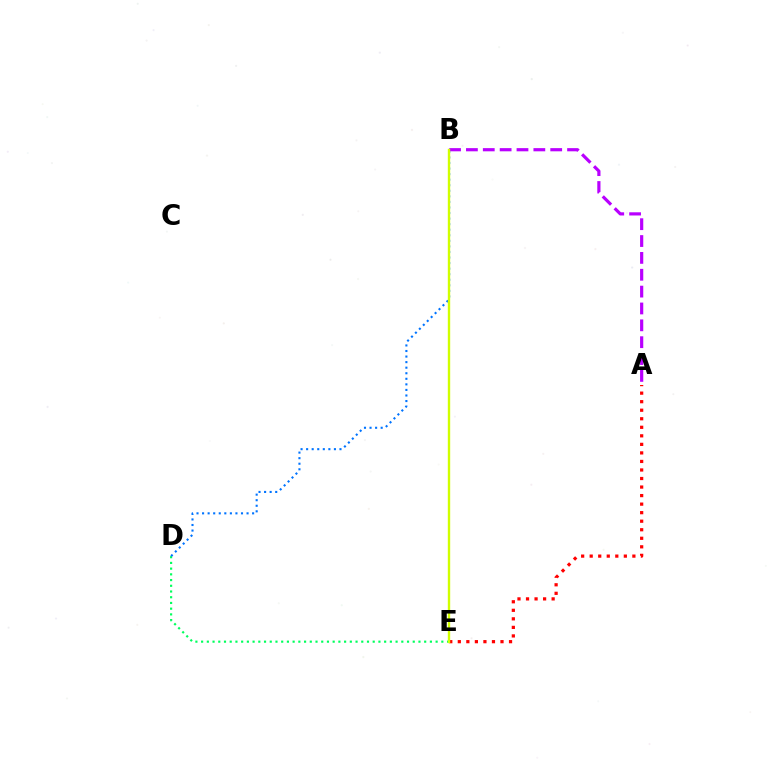{('A', 'B'): [{'color': '#b900ff', 'line_style': 'dashed', 'thickness': 2.29}], ('D', 'E'): [{'color': '#00ff5c', 'line_style': 'dotted', 'thickness': 1.55}], ('A', 'E'): [{'color': '#ff0000', 'line_style': 'dotted', 'thickness': 2.32}], ('B', 'D'): [{'color': '#0074ff', 'line_style': 'dotted', 'thickness': 1.51}], ('B', 'E'): [{'color': '#d1ff00', 'line_style': 'solid', 'thickness': 1.72}]}